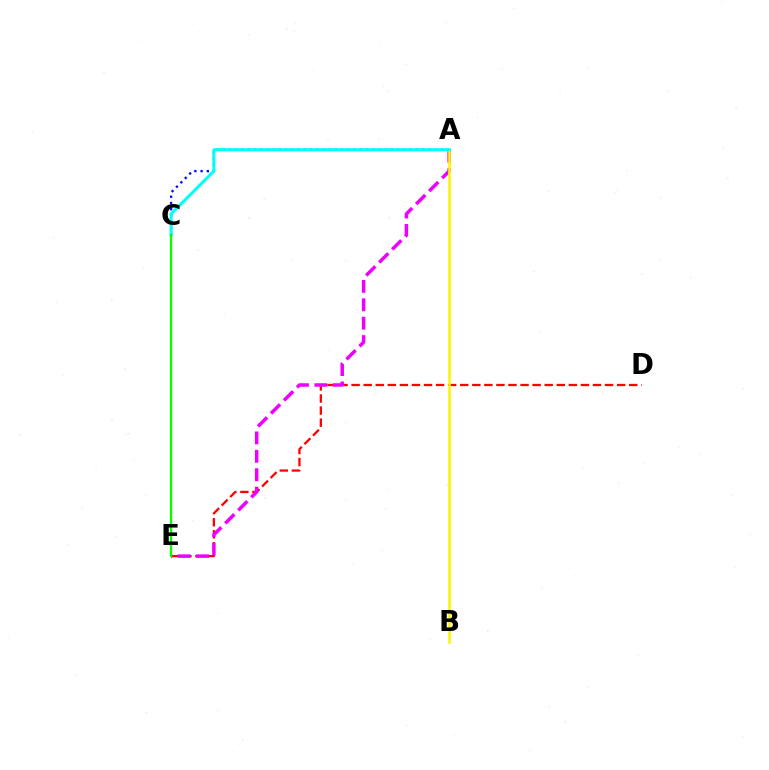{('D', 'E'): [{'color': '#ff0000', 'line_style': 'dashed', 'thickness': 1.64}], ('A', 'E'): [{'color': '#ee00ff', 'line_style': 'dashed', 'thickness': 2.5}], ('A', 'B'): [{'color': '#fcf500', 'line_style': 'solid', 'thickness': 1.87}], ('A', 'C'): [{'color': '#0010ff', 'line_style': 'dotted', 'thickness': 1.69}, {'color': '#00fff6', 'line_style': 'solid', 'thickness': 2.18}], ('C', 'E'): [{'color': '#08ff00', 'line_style': 'solid', 'thickness': 1.66}]}